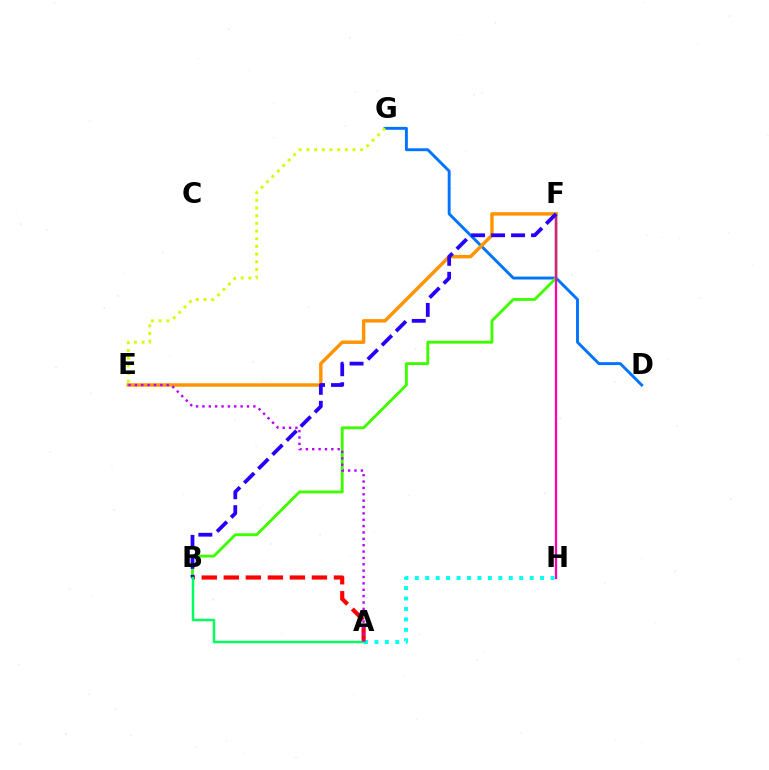{('D', 'G'): [{'color': '#0074ff', 'line_style': 'solid', 'thickness': 2.09}], ('B', 'F'): [{'color': '#3dff00', 'line_style': 'solid', 'thickness': 2.07}, {'color': '#2500ff', 'line_style': 'dashed', 'thickness': 2.71}], ('F', 'H'): [{'color': '#ff00ac', 'line_style': 'solid', 'thickness': 1.65}], ('E', 'F'): [{'color': '#ff9400', 'line_style': 'solid', 'thickness': 2.47}], ('E', 'G'): [{'color': '#d1ff00', 'line_style': 'dotted', 'thickness': 2.09}], ('A', 'H'): [{'color': '#00fff6', 'line_style': 'dotted', 'thickness': 2.84}], ('A', 'B'): [{'color': '#ff0000', 'line_style': 'dashed', 'thickness': 2.99}, {'color': '#00ff5c', 'line_style': 'solid', 'thickness': 1.78}], ('A', 'E'): [{'color': '#b900ff', 'line_style': 'dotted', 'thickness': 1.73}]}